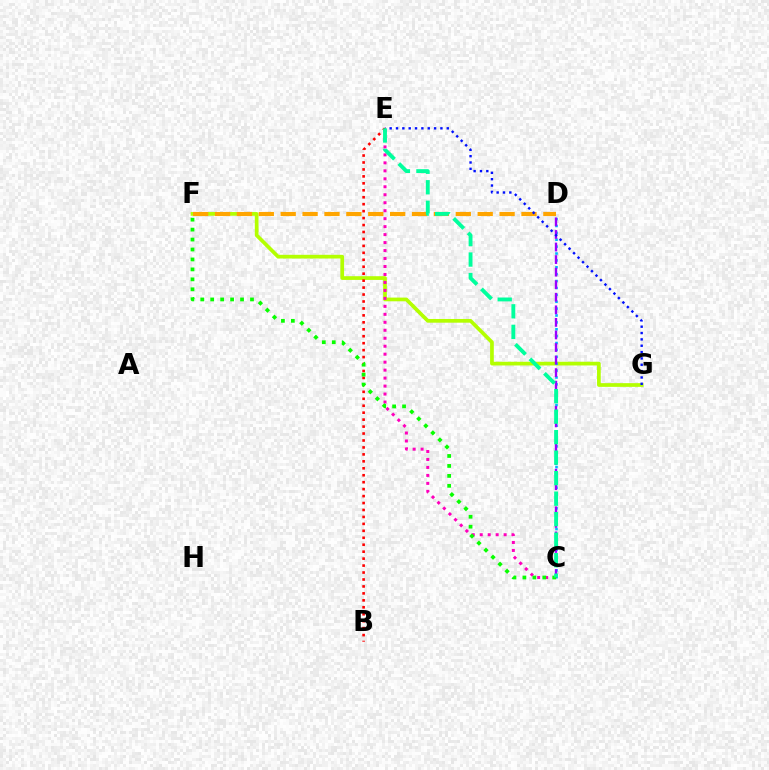{('F', 'G'): [{'color': '#b3ff00', 'line_style': 'solid', 'thickness': 2.67}], ('C', 'D'): [{'color': '#00b5ff', 'line_style': 'dotted', 'thickness': 1.87}, {'color': '#9b00ff', 'line_style': 'dashed', 'thickness': 1.71}], ('C', 'E'): [{'color': '#ff00bd', 'line_style': 'dotted', 'thickness': 2.17}, {'color': '#00ff9d', 'line_style': 'dashed', 'thickness': 2.79}], ('B', 'E'): [{'color': '#ff0000', 'line_style': 'dotted', 'thickness': 1.89}], ('C', 'F'): [{'color': '#08ff00', 'line_style': 'dotted', 'thickness': 2.7}], ('D', 'F'): [{'color': '#ffa500', 'line_style': 'dashed', 'thickness': 2.97}], ('E', 'G'): [{'color': '#0010ff', 'line_style': 'dotted', 'thickness': 1.72}]}